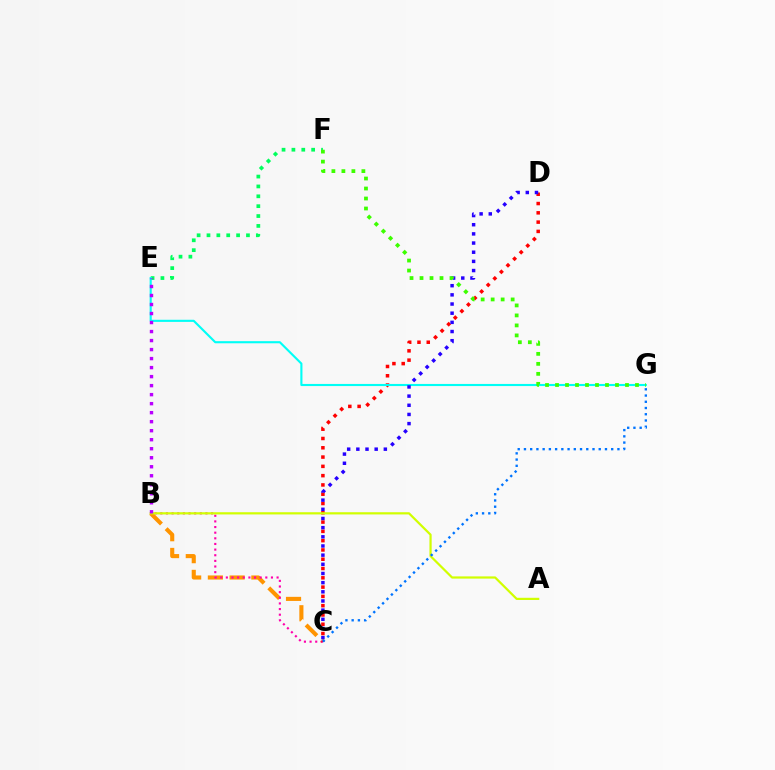{('E', 'F'): [{'color': '#00ff5c', 'line_style': 'dotted', 'thickness': 2.68}], ('B', 'C'): [{'color': '#ff9400', 'line_style': 'dashed', 'thickness': 2.95}, {'color': '#ff00ac', 'line_style': 'dotted', 'thickness': 1.53}], ('C', 'D'): [{'color': '#ff0000', 'line_style': 'dotted', 'thickness': 2.52}, {'color': '#2500ff', 'line_style': 'dotted', 'thickness': 2.49}], ('A', 'B'): [{'color': '#d1ff00', 'line_style': 'solid', 'thickness': 1.59}], ('E', 'G'): [{'color': '#00fff6', 'line_style': 'solid', 'thickness': 1.53}], ('F', 'G'): [{'color': '#3dff00', 'line_style': 'dotted', 'thickness': 2.72}], ('C', 'G'): [{'color': '#0074ff', 'line_style': 'dotted', 'thickness': 1.69}], ('B', 'E'): [{'color': '#b900ff', 'line_style': 'dotted', 'thickness': 2.45}]}